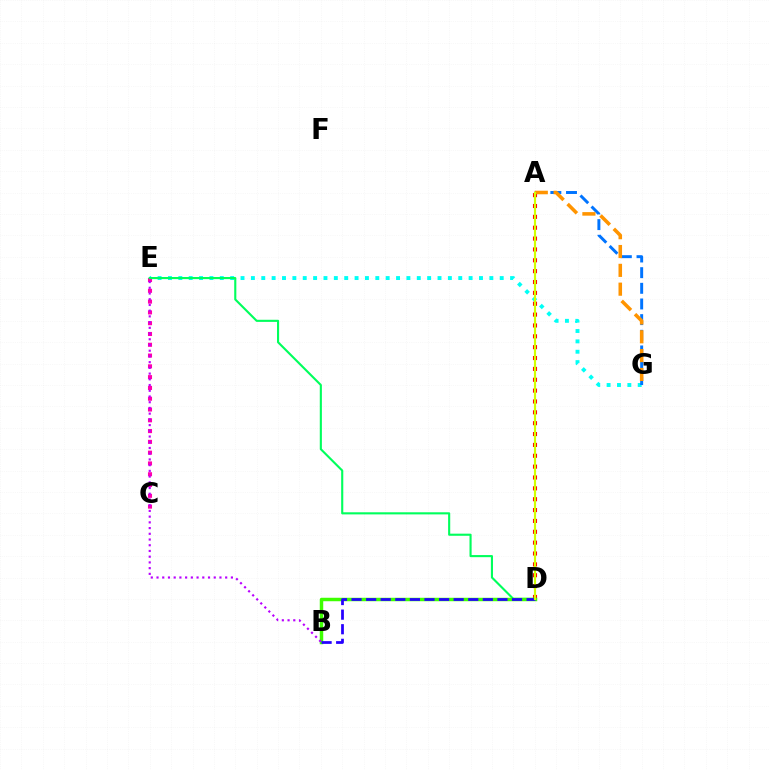{('E', 'G'): [{'color': '#00fff6', 'line_style': 'dotted', 'thickness': 2.82}], ('C', 'E'): [{'color': '#ff00ac', 'line_style': 'dotted', 'thickness': 2.93}], ('A', 'G'): [{'color': '#0074ff', 'line_style': 'dashed', 'thickness': 2.13}, {'color': '#ff9400', 'line_style': 'dashed', 'thickness': 2.56}], ('A', 'D'): [{'color': '#ff0000', 'line_style': 'dotted', 'thickness': 2.95}, {'color': '#d1ff00', 'line_style': 'solid', 'thickness': 1.56}], ('D', 'E'): [{'color': '#00ff5c', 'line_style': 'solid', 'thickness': 1.52}], ('B', 'D'): [{'color': '#3dff00', 'line_style': 'solid', 'thickness': 2.5}, {'color': '#2500ff', 'line_style': 'dashed', 'thickness': 1.98}], ('B', 'E'): [{'color': '#b900ff', 'line_style': 'dotted', 'thickness': 1.55}]}